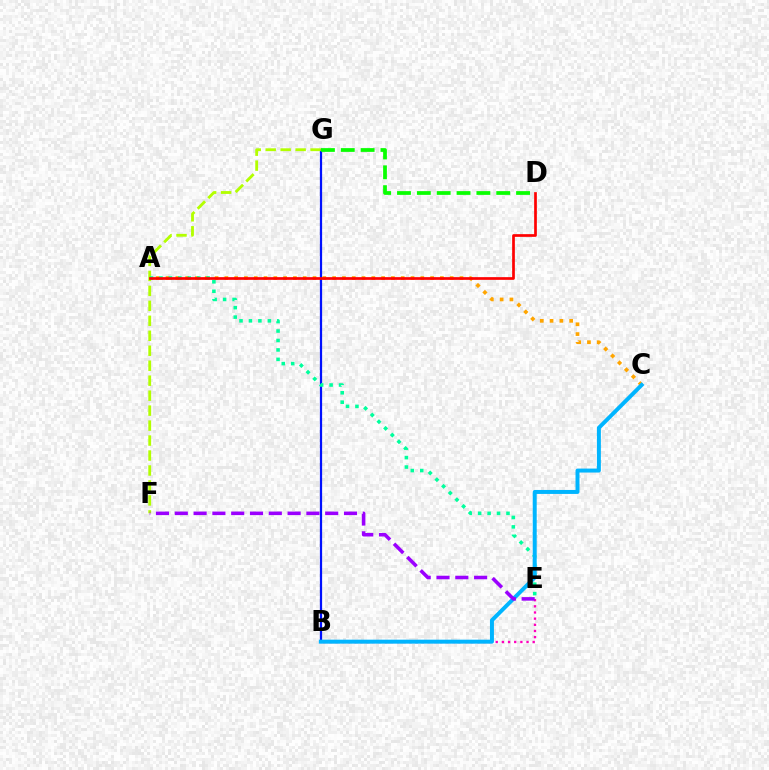{('B', 'E'): [{'color': '#ff00bd', 'line_style': 'dotted', 'thickness': 1.67}], ('B', 'G'): [{'color': '#0010ff', 'line_style': 'solid', 'thickness': 1.61}], ('A', 'C'): [{'color': '#ffa500', 'line_style': 'dotted', 'thickness': 2.66}], ('D', 'G'): [{'color': '#08ff00', 'line_style': 'dashed', 'thickness': 2.7}], ('F', 'G'): [{'color': '#b3ff00', 'line_style': 'dashed', 'thickness': 2.03}], ('A', 'E'): [{'color': '#00ff9d', 'line_style': 'dotted', 'thickness': 2.57}], ('A', 'D'): [{'color': '#ff0000', 'line_style': 'solid', 'thickness': 1.95}], ('B', 'C'): [{'color': '#00b5ff', 'line_style': 'solid', 'thickness': 2.86}], ('E', 'F'): [{'color': '#9b00ff', 'line_style': 'dashed', 'thickness': 2.55}]}